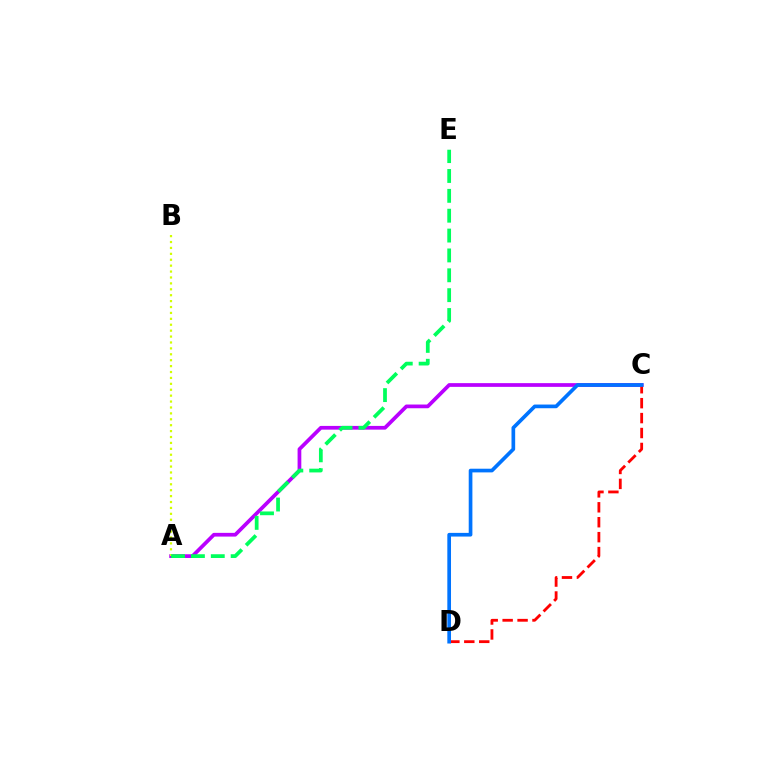{('A', 'C'): [{'color': '#b900ff', 'line_style': 'solid', 'thickness': 2.68}], ('C', 'D'): [{'color': '#ff0000', 'line_style': 'dashed', 'thickness': 2.03}, {'color': '#0074ff', 'line_style': 'solid', 'thickness': 2.65}], ('A', 'B'): [{'color': '#d1ff00', 'line_style': 'dotted', 'thickness': 1.61}], ('A', 'E'): [{'color': '#00ff5c', 'line_style': 'dashed', 'thickness': 2.7}]}